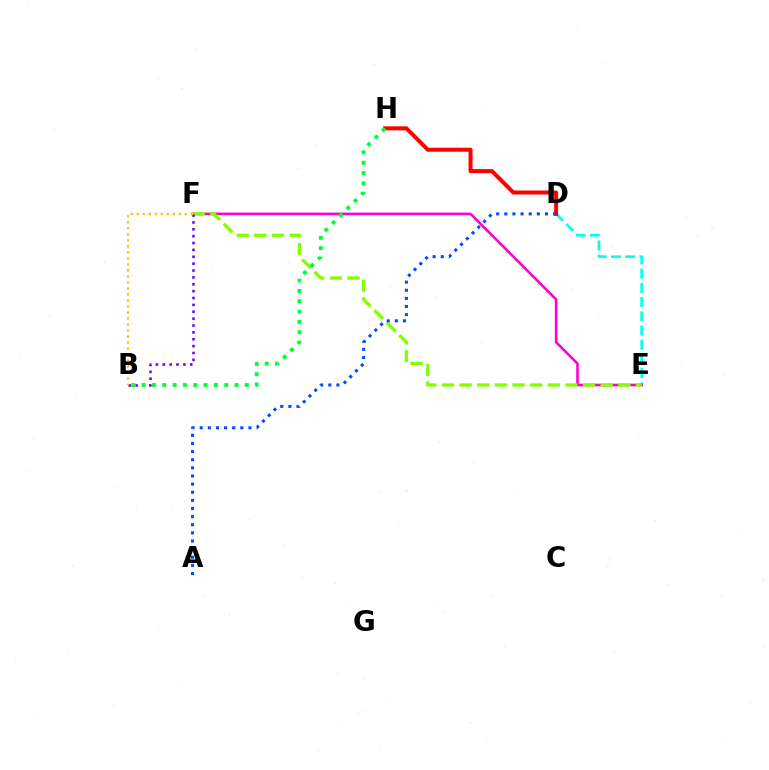{('D', 'E'): [{'color': '#00fff6', 'line_style': 'dashed', 'thickness': 1.93}], ('D', 'H'): [{'color': '#ff0000', 'line_style': 'solid', 'thickness': 2.89}], ('E', 'F'): [{'color': '#ff00cf', 'line_style': 'solid', 'thickness': 1.87}, {'color': '#84ff00', 'line_style': 'dashed', 'thickness': 2.4}], ('B', 'F'): [{'color': '#7200ff', 'line_style': 'dotted', 'thickness': 1.87}, {'color': '#ffbd00', 'line_style': 'dotted', 'thickness': 1.63}], ('A', 'D'): [{'color': '#004bff', 'line_style': 'dotted', 'thickness': 2.21}], ('B', 'H'): [{'color': '#00ff39', 'line_style': 'dotted', 'thickness': 2.8}]}